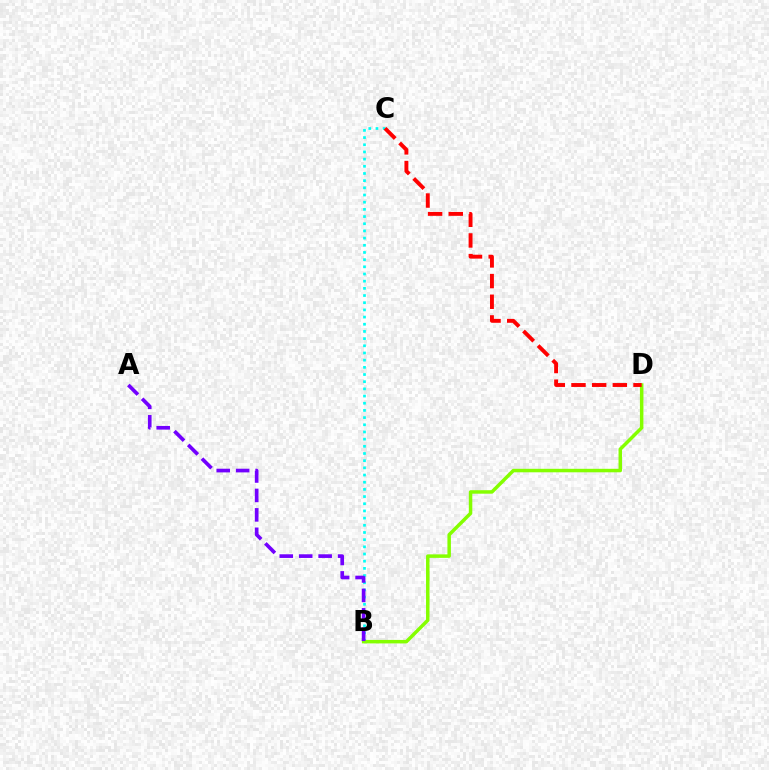{('B', 'C'): [{'color': '#00fff6', 'line_style': 'dotted', 'thickness': 1.95}], ('B', 'D'): [{'color': '#84ff00', 'line_style': 'solid', 'thickness': 2.52}], ('A', 'B'): [{'color': '#7200ff', 'line_style': 'dashed', 'thickness': 2.64}], ('C', 'D'): [{'color': '#ff0000', 'line_style': 'dashed', 'thickness': 2.81}]}